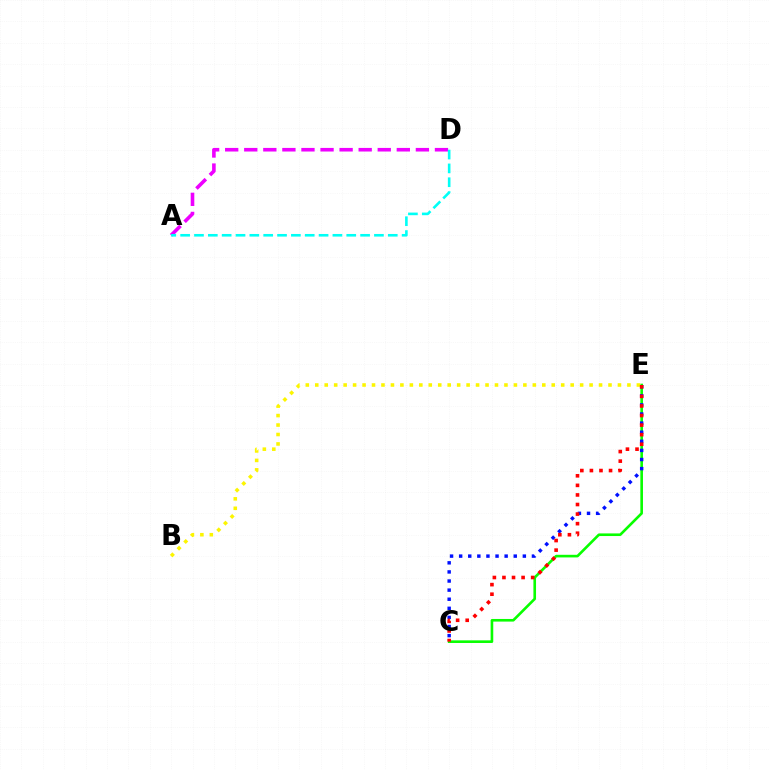{('C', 'E'): [{'color': '#08ff00', 'line_style': 'solid', 'thickness': 1.89}, {'color': '#0010ff', 'line_style': 'dotted', 'thickness': 2.47}, {'color': '#ff0000', 'line_style': 'dotted', 'thickness': 2.6}], ('A', 'D'): [{'color': '#ee00ff', 'line_style': 'dashed', 'thickness': 2.59}, {'color': '#00fff6', 'line_style': 'dashed', 'thickness': 1.88}], ('B', 'E'): [{'color': '#fcf500', 'line_style': 'dotted', 'thickness': 2.57}]}